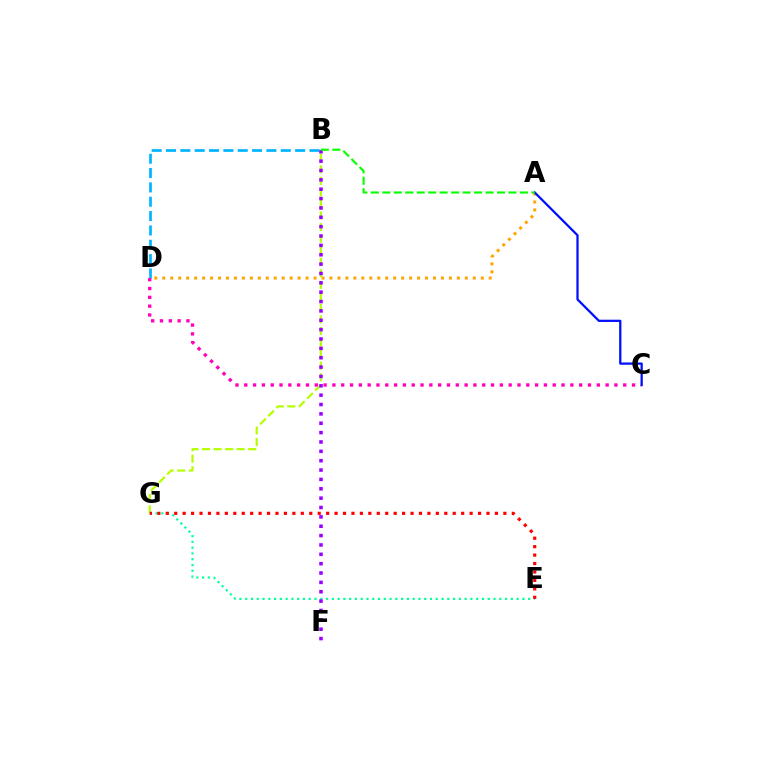{('A', 'D'): [{'color': '#ffa500', 'line_style': 'dotted', 'thickness': 2.16}], ('B', 'D'): [{'color': '#00b5ff', 'line_style': 'dashed', 'thickness': 1.95}], ('B', 'G'): [{'color': '#b3ff00', 'line_style': 'dashed', 'thickness': 1.57}], ('E', 'G'): [{'color': '#00ff9d', 'line_style': 'dotted', 'thickness': 1.57}, {'color': '#ff0000', 'line_style': 'dotted', 'thickness': 2.29}], ('C', 'D'): [{'color': '#ff00bd', 'line_style': 'dotted', 'thickness': 2.39}], ('B', 'F'): [{'color': '#9b00ff', 'line_style': 'dotted', 'thickness': 2.54}], ('A', 'C'): [{'color': '#0010ff', 'line_style': 'solid', 'thickness': 1.63}], ('A', 'B'): [{'color': '#08ff00', 'line_style': 'dashed', 'thickness': 1.56}]}